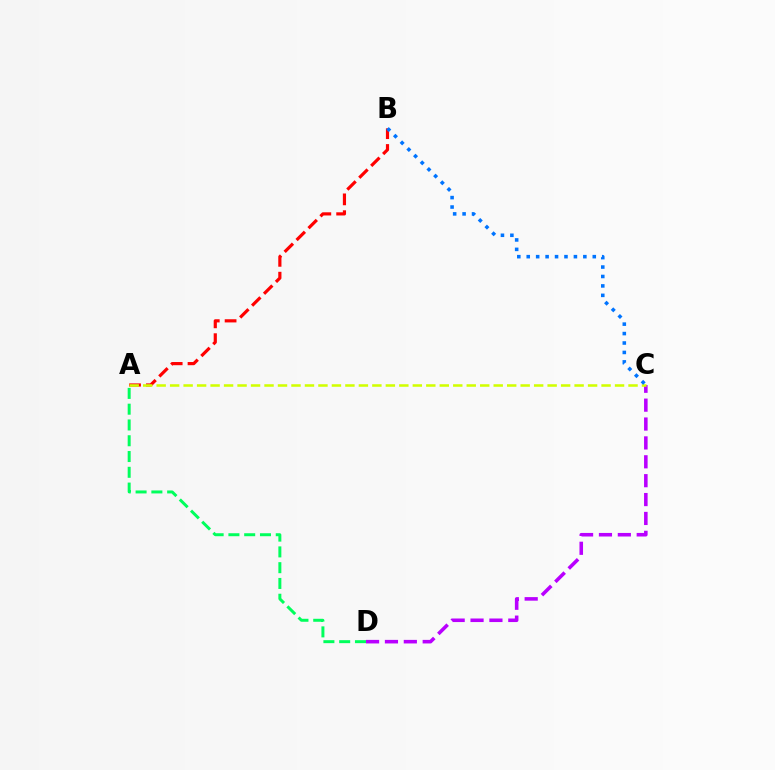{('C', 'D'): [{'color': '#b900ff', 'line_style': 'dashed', 'thickness': 2.57}], ('A', 'D'): [{'color': '#00ff5c', 'line_style': 'dashed', 'thickness': 2.14}], ('A', 'B'): [{'color': '#ff0000', 'line_style': 'dashed', 'thickness': 2.29}], ('A', 'C'): [{'color': '#d1ff00', 'line_style': 'dashed', 'thickness': 1.83}], ('B', 'C'): [{'color': '#0074ff', 'line_style': 'dotted', 'thickness': 2.56}]}